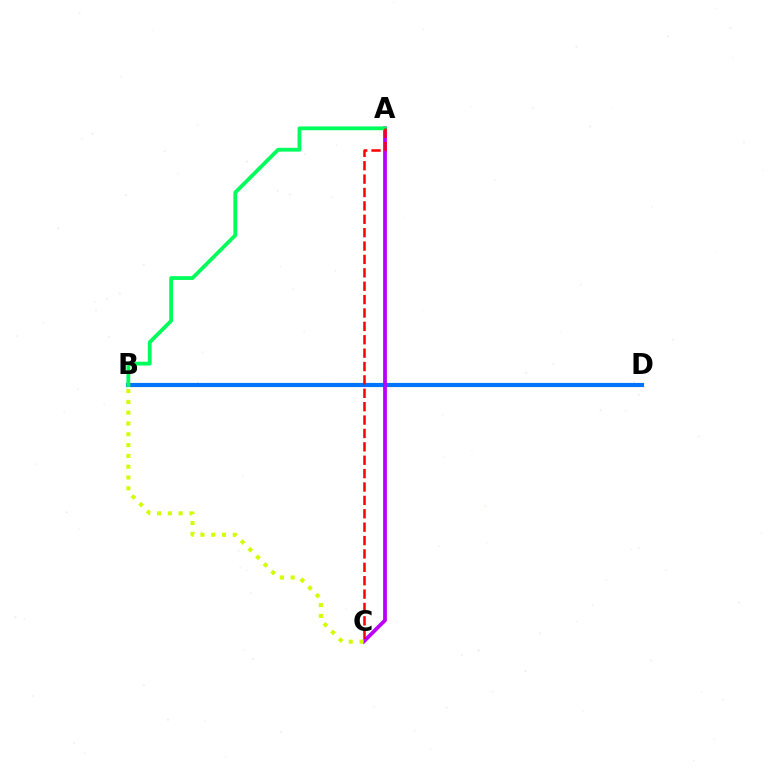{('B', 'D'): [{'color': '#0074ff', 'line_style': 'solid', 'thickness': 2.99}], ('A', 'C'): [{'color': '#b900ff', 'line_style': 'solid', 'thickness': 2.72}, {'color': '#ff0000', 'line_style': 'dashed', 'thickness': 1.82}], ('A', 'B'): [{'color': '#00ff5c', 'line_style': 'solid', 'thickness': 2.73}], ('B', 'C'): [{'color': '#d1ff00', 'line_style': 'dotted', 'thickness': 2.93}]}